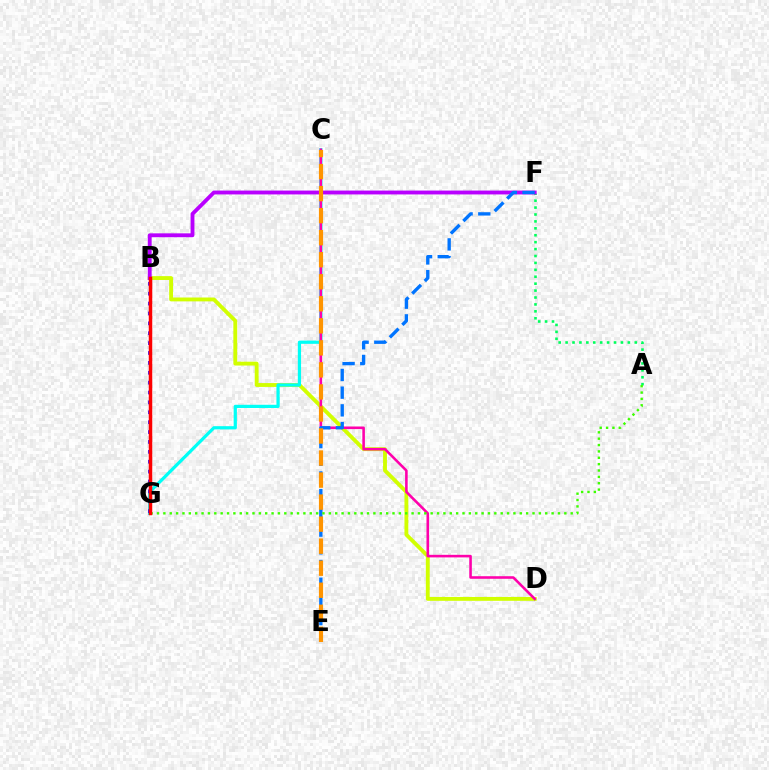{('B', 'D'): [{'color': '#d1ff00', 'line_style': 'solid', 'thickness': 2.78}], ('C', 'G'): [{'color': '#00fff6', 'line_style': 'solid', 'thickness': 2.32}], ('C', 'D'): [{'color': '#ff00ac', 'line_style': 'solid', 'thickness': 1.86}], ('A', 'F'): [{'color': '#00ff5c', 'line_style': 'dotted', 'thickness': 1.88}], ('B', 'G'): [{'color': '#2500ff', 'line_style': 'dotted', 'thickness': 2.69}, {'color': '#ff0000', 'line_style': 'solid', 'thickness': 2.51}], ('B', 'F'): [{'color': '#b900ff', 'line_style': 'solid', 'thickness': 2.78}], ('E', 'F'): [{'color': '#0074ff', 'line_style': 'dashed', 'thickness': 2.4}], ('C', 'E'): [{'color': '#ff9400', 'line_style': 'dashed', 'thickness': 2.99}], ('A', 'G'): [{'color': '#3dff00', 'line_style': 'dotted', 'thickness': 1.73}]}